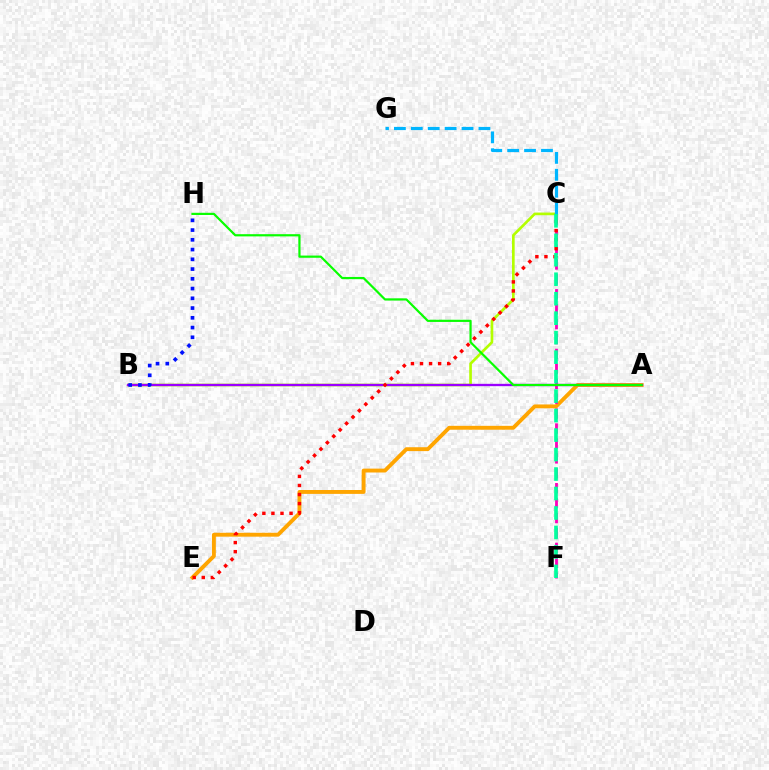{('B', 'C'): [{'color': '#b3ff00', 'line_style': 'solid', 'thickness': 1.92}], ('A', 'E'): [{'color': '#ffa500', 'line_style': 'solid', 'thickness': 2.79}], ('C', 'F'): [{'color': '#ff00bd', 'line_style': 'dashed', 'thickness': 2.03}, {'color': '#00ff9d', 'line_style': 'dashed', 'thickness': 2.65}], ('A', 'B'): [{'color': '#9b00ff', 'line_style': 'solid', 'thickness': 1.67}], ('A', 'H'): [{'color': '#08ff00', 'line_style': 'solid', 'thickness': 1.58}], ('C', 'E'): [{'color': '#ff0000', 'line_style': 'dotted', 'thickness': 2.46}], ('C', 'G'): [{'color': '#00b5ff', 'line_style': 'dashed', 'thickness': 2.3}], ('B', 'H'): [{'color': '#0010ff', 'line_style': 'dotted', 'thickness': 2.65}]}